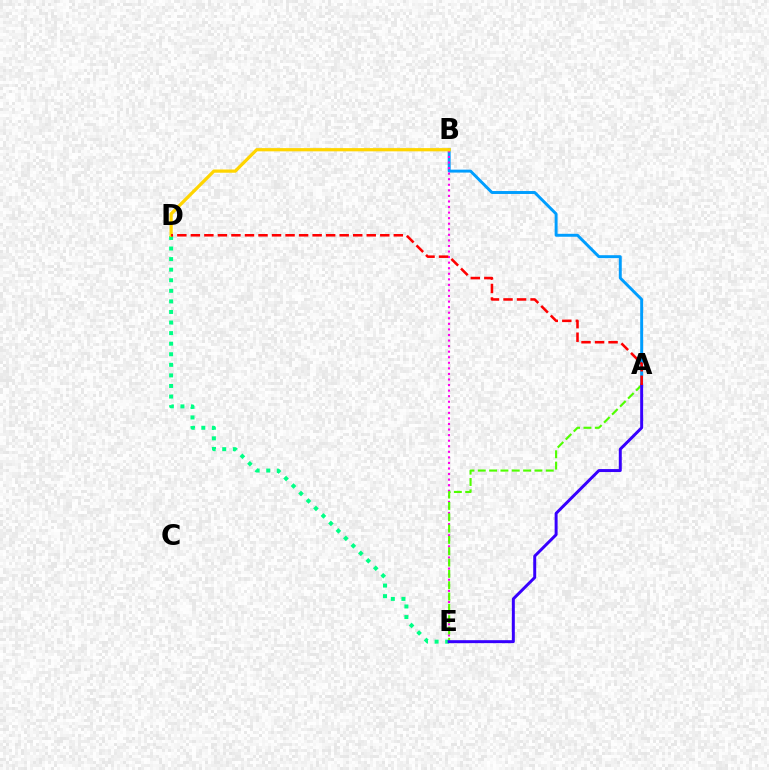{('A', 'B'): [{'color': '#009eff', 'line_style': 'solid', 'thickness': 2.11}], ('B', 'E'): [{'color': '#ff00ed', 'line_style': 'dotted', 'thickness': 1.51}], ('D', 'E'): [{'color': '#00ff86', 'line_style': 'dotted', 'thickness': 2.87}], ('A', 'E'): [{'color': '#4fff00', 'line_style': 'dashed', 'thickness': 1.54}, {'color': '#3700ff', 'line_style': 'solid', 'thickness': 2.14}], ('B', 'D'): [{'color': '#ffd500', 'line_style': 'solid', 'thickness': 2.32}], ('A', 'D'): [{'color': '#ff0000', 'line_style': 'dashed', 'thickness': 1.84}]}